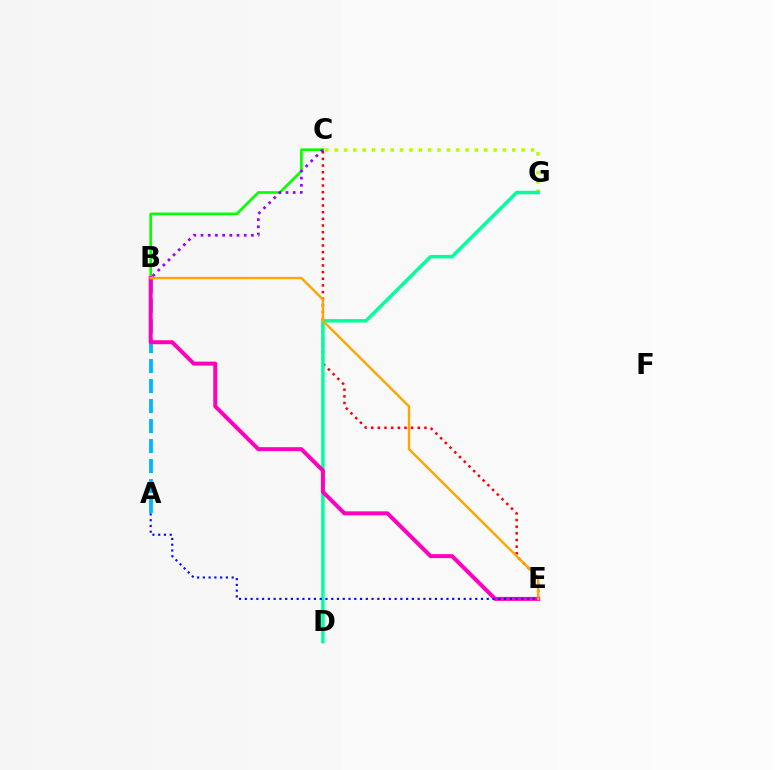{('C', 'E'): [{'color': '#ff0000', 'line_style': 'dotted', 'thickness': 1.81}], ('C', 'G'): [{'color': '#b3ff00', 'line_style': 'dotted', 'thickness': 2.54}], ('D', 'G'): [{'color': '#00ff9d', 'line_style': 'solid', 'thickness': 2.49}], ('B', 'C'): [{'color': '#08ff00', 'line_style': 'solid', 'thickness': 1.93}, {'color': '#9b00ff', 'line_style': 'dotted', 'thickness': 1.96}], ('A', 'B'): [{'color': '#00b5ff', 'line_style': 'dashed', 'thickness': 2.72}], ('B', 'E'): [{'color': '#ff00bd', 'line_style': 'solid', 'thickness': 2.87}, {'color': '#ffa500', 'line_style': 'solid', 'thickness': 1.73}], ('A', 'E'): [{'color': '#0010ff', 'line_style': 'dotted', 'thickness': 1.57}]}